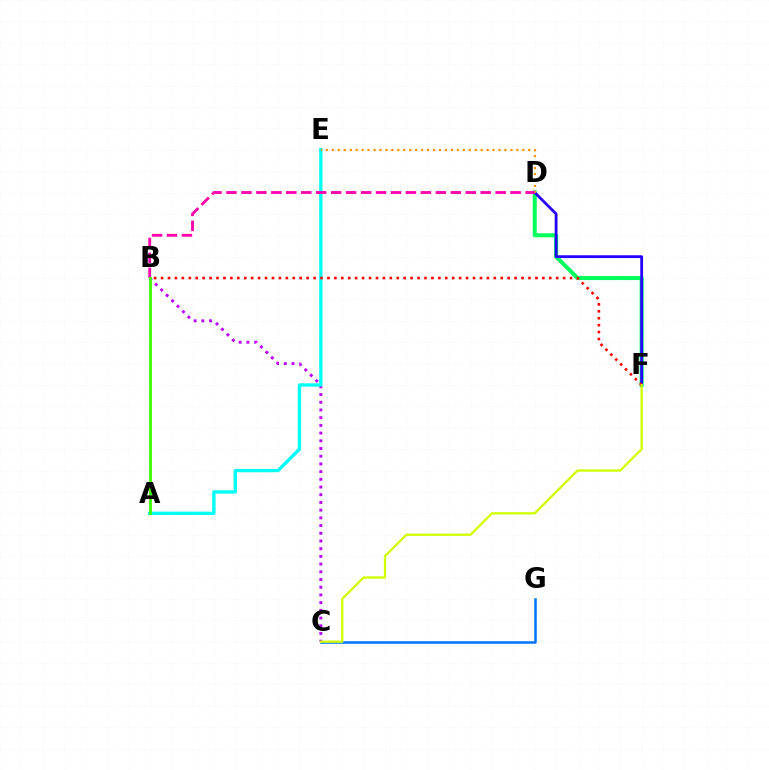{('B', 'C'): [{'color': '#b900ff', 'line_style': 'dotted', 'thickness': 2.09}], ('A', 'E'): [{'color': '#00fff6', 'line_style': 'solid', 'thickness': 2.39}], ('D', 'F'): [{'color': '#00ff5c', 'line_style': 'solid', 'thickness': 2.91}, {'color': '#2500ff', 'line_style': 'solid', 'thickness': 2.01}], ('C', 'G'): [{'color': '#0074ff', 'line_style': 'solid', 'thickness': 1.81}], ('B', 'F'): [{'color': '#ff0000', 'line_style': 'dotted', 'thickness': 1.88}], ('C', 'F'): [{'color': '#d1ff00', 'line_style': 'solid', 'thickness': 1.67}], ('D', 'E'): [{'color': '#ff9400', 'line_style': 'dotted', 'thickness': 1.62}], ('B', 'D'): [{'color': '#ff00ac', 'line_style': 'dashed', 'thickness': 2.03}], ('A', 'B'): [{'color': '#3dff00', 'line_style': 'solid', 'thickness': 2.02}]}